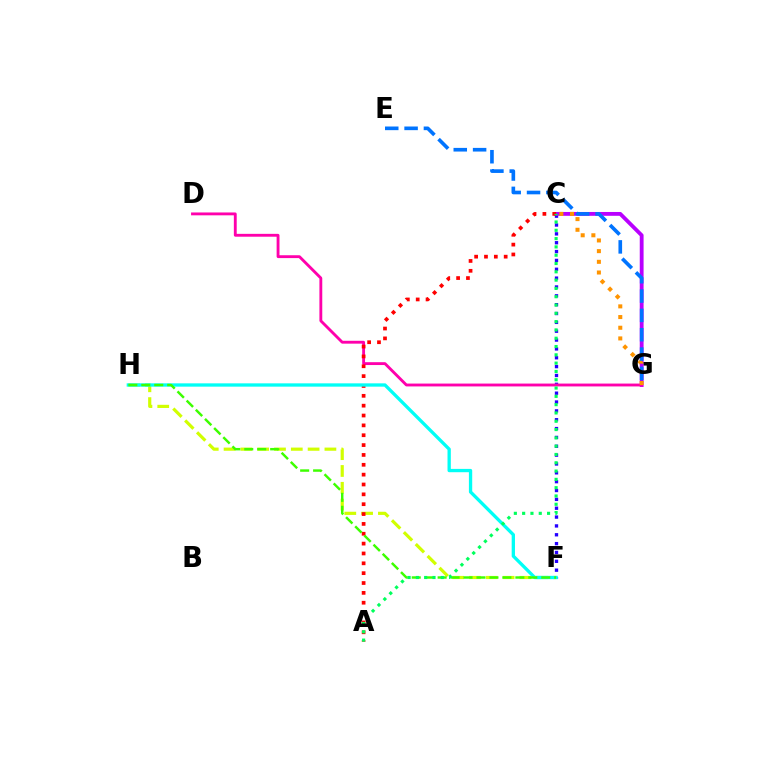{('C', 'F'): [{'color': '#2500ff', 'line_style': 'dotted', 'thickness': 2.4}], ('C', 'G'): [{'color': '#b900ff', 'line_style': 'solid', 'thickness': 2.76}, {'color': '#ff9400', 'line_style': 'dotted', 'thickness': 2.9}], ('D', 'G'): [{'color': '#ff00ac', 'line_style': 'solid', 'thickness': 2.06}], ('F', 'H'): [{'color': '#d1ff00', 'line_style': 'dashed', 'thickness': 2.28}, {'color': '#00fff6', 'line_style': 'solid', 'thickness': 2.39}, {'color': '#3dff00', 'line_style': 'dashed', 'thickness': 1.76}], ('A', 'C'): [{'color': '#ff0000', 'line_style': 'dotted', 'thickness': 2.68}, {'color': '#00ff5c', 'line_style': 'dotted', 'thickness': 2.26}], ('E', 'G'): [{'color': '#0074ff', 'line_style': 'dashed', 'thickness': 2.63}]}